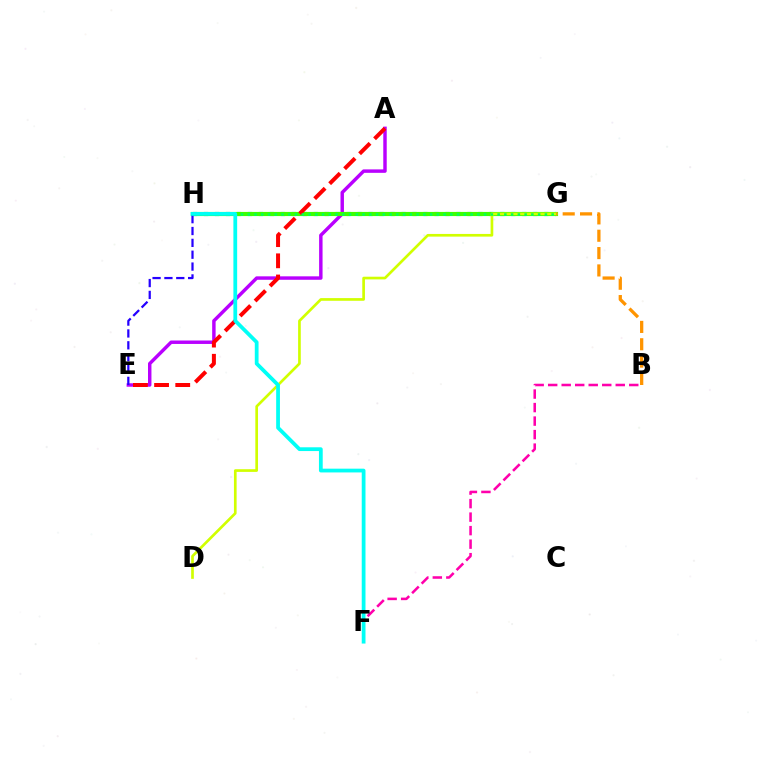{('G', 'H'): [{'color': '#0074ff', 'line_style': 'dotted', 'thickness': 2.98}, {'color': '#3dff00', 'line_style': 'solid', 'thickness': 2.98}, {'color': '#00ff5c', 'line_style': 'dotted', 'thickness': 1.83}], ('A', 'E'): [{'color': '#b900ff', 'line_style': 'solid', 'thickness': 2.48}, {'color': '#ff0000', 'line_style': 'dashed', 'thickness': 2.88}], ('D', 'G'): [{'color': '#d1ff00', 'line_style': 'solid', 'thickness': 1.93}], ('B', 'F'): [{'color': '#ff00ac', 'line_style': 'dashed', 'thickness': 1.84}], ('E', 'H'): [{'color': '#2500ff', 'line_style': 'dashed', 'thickness': 1.61}], ('F', 'H'): [{'color': '#00fff6', 'line_style': 'solid', 'thickness': 2.71}], ('B', 'G'): [{'color': '#ff9400', 'line_style': 'dashed', 'thickness': 2.36}]}